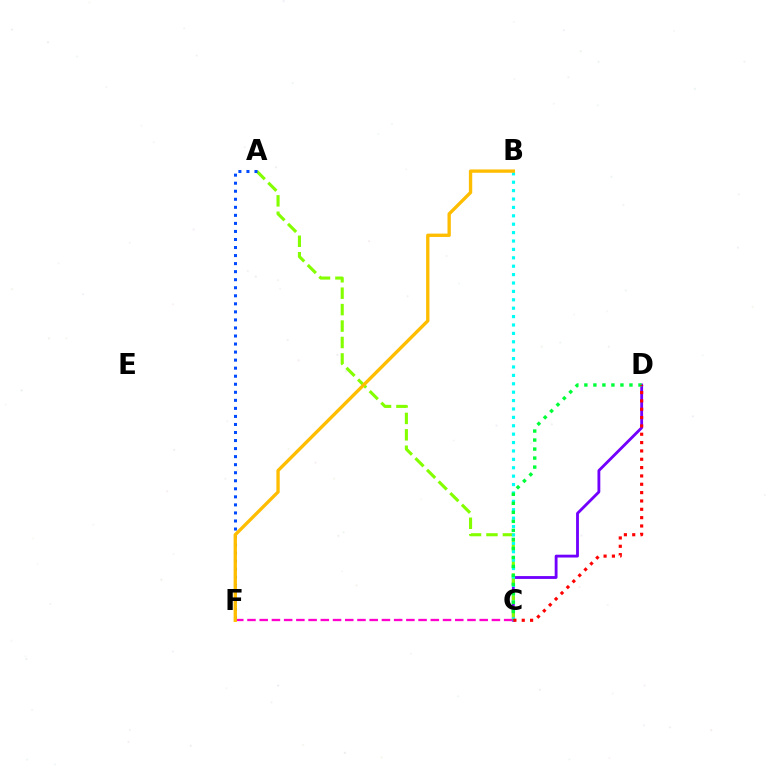{('C', 'D'): [{'color': '#7200ff', 'line_style': 'solid', 'thickness': 2.04}, {'color': '#00ff39', 'line_style': 'dotted', 'thickness': 2.45}, {'color': '#ff0000', 'line_style': 'dotted', 'thickness': 2.27}], ('A', 'C'): [{'color': '#84ff00', 'line_style': 'dashed', 'thickness': 2.23}], ('B', 'C'): [{'color': '#00fff6', 'line_style': 'dotted', 'thickness': 2.28}], ('A', 'F'): [{'color': '#004bff', 'line_style': 'dotted', 'thickness': 2.19}], ('C', 'F'): [{'color': '#ff00cf', 'line_style': 'dashed', 'thickness': 1.66}], ('B', 'F'): [{'color': '#ffbd00', 'line_style': 'solid', 'thickness': 2.4}]}